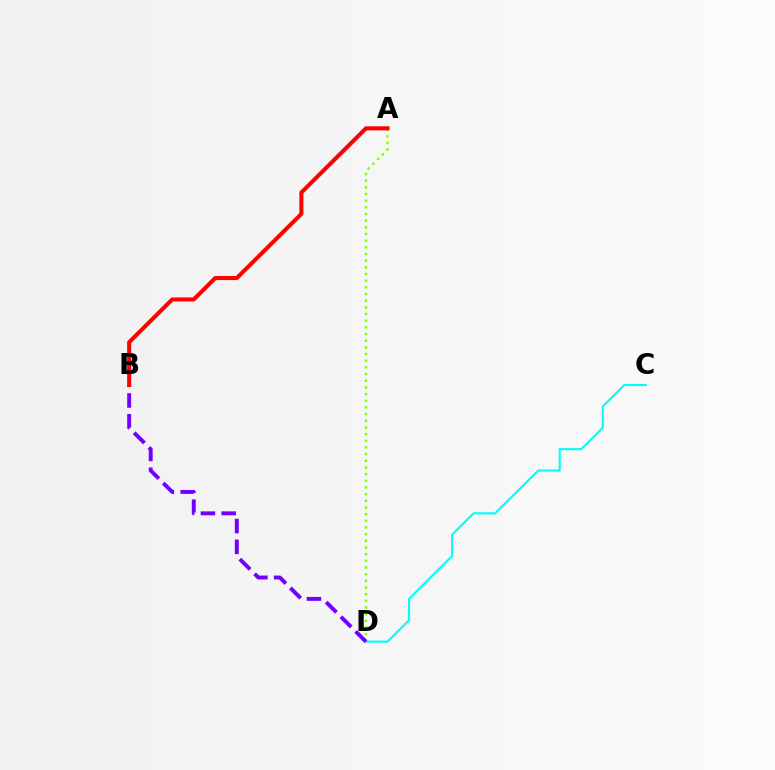{('C', 'D'): [{'color': '#00fff6', 'line_style': 'solid', 'thickness': 1.53}], ('A', 'D'): [{'color': '#84ff00', 'line_style': 'dotted', 'thickness': 1.81}], ('B', 'D'): [{'color': '#7200ff', 'line_style': 'dashed', 'thickness': 2.83}], ('A', 'B'): [{'color': '#ff0000', 'line_style': 'solid', 'thickness': 2.92}]}